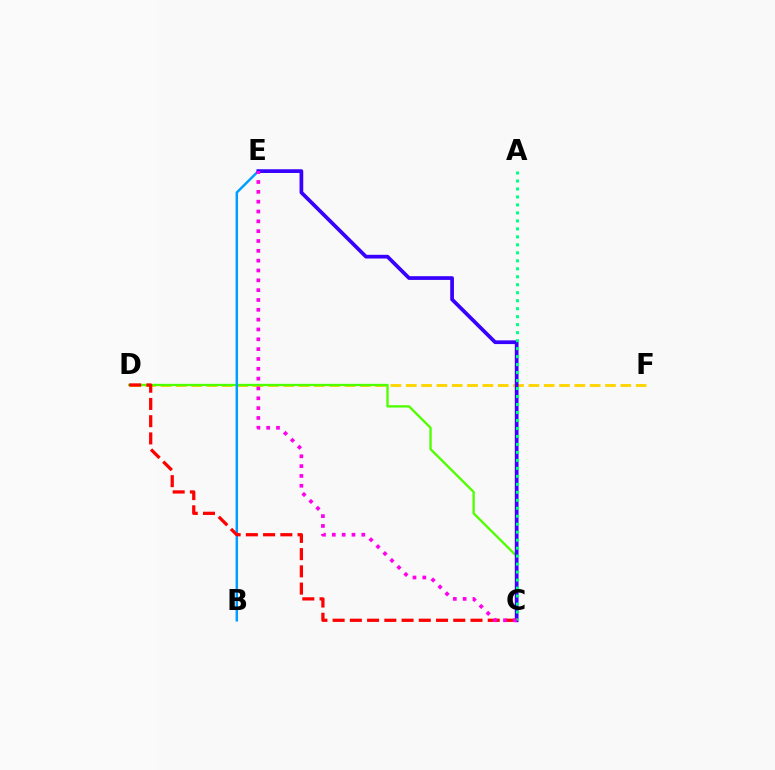{('D', 'F'): [{'color': '#ffd500', 'line_style': 'dashed', 'thickness': 2.08}], ('C', 'D'): [{'color': '#4fff00', 'line_style': 'solid', 'thickness': 1.68}, {'color': '#ff0000', 'line_style': 'dashed', 'thickness': 2.34}], ('B', 'E'): [{'color': '#009eff', 'line_style': 'solid', 'thickness': 1.78}], ('C', 'E'): [{'color': '#3700ff', 'line_style': 'solid', 'thickness': 2.68}, {'color': '#ff00ed', 'line_style': 'dotted', 'thickness': 2.67}], ('A', 'C'): [{'color': '#00ff86', 'line_style': 'dotted', 'thickness': 2.17}]}